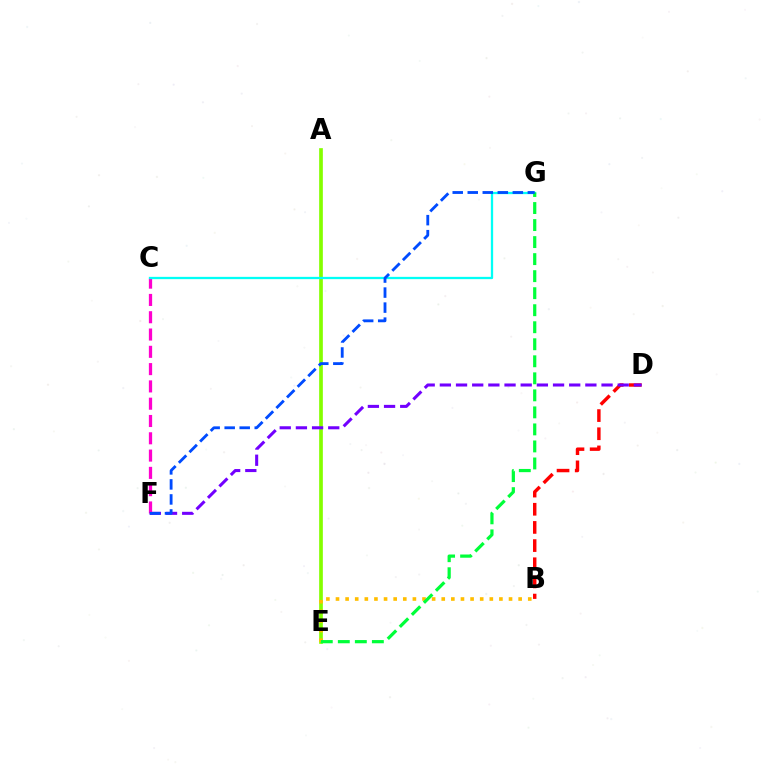{('B', 'D'): [{'color': '#ff0000', 'line_style': 'dashed', 'thickness': 2.47}], ('A', 'E'): [{'color': '#84ff00', 'line_style': 'solid', 'thickness': 2.65}], ('D', 'F'): [{'color': '#7200ff', 'line_style': 'dashed', 'thickness': 2.2}], ('C', 'F'): [{'color': '#ff00cf', 'line_style': 'dashed', 'thickness': 2.35}], ('B', 'E'): [{'color': '#ffbd00', 'line_style': 'dotted', 'thickness': 2.61}], ('C', 'G'): [{'color': '#00fff6', 'line_style': 'solid', 'thickness': 1.65}], ('E', 'G'): [{'color': '#00ff39', 'line_style': 'dashed', 'thickness': 2.31}], ('F', 'G'): [{'color': '#004bff', 'line_style': 'dashed', 'thickness': 2.04}]}